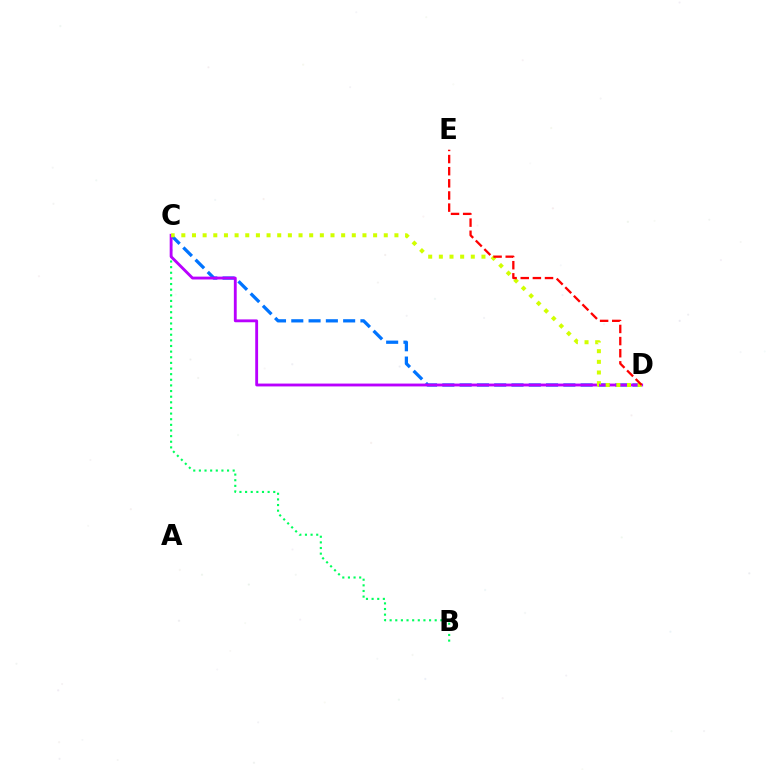{('B', 'C'): [{'color': '#00ff5c', 'line_style': 'dotted', 'thickness': 1.53}], ('C', 'D'): [{'color': '#0074ff', 'line_style': 'dashed', 'thickness': 2.35}, {'color': '#b900ff', 'line_style': 'solid', 'thickness': 2.05}, {'color': '#d1ff00', 'line_style': 'dotted', 'thickness': 2.89}], ('D', 'E'): [{'color': '#ff0000', 'line_style': 'dashed', 'thickness': 1.65}]}